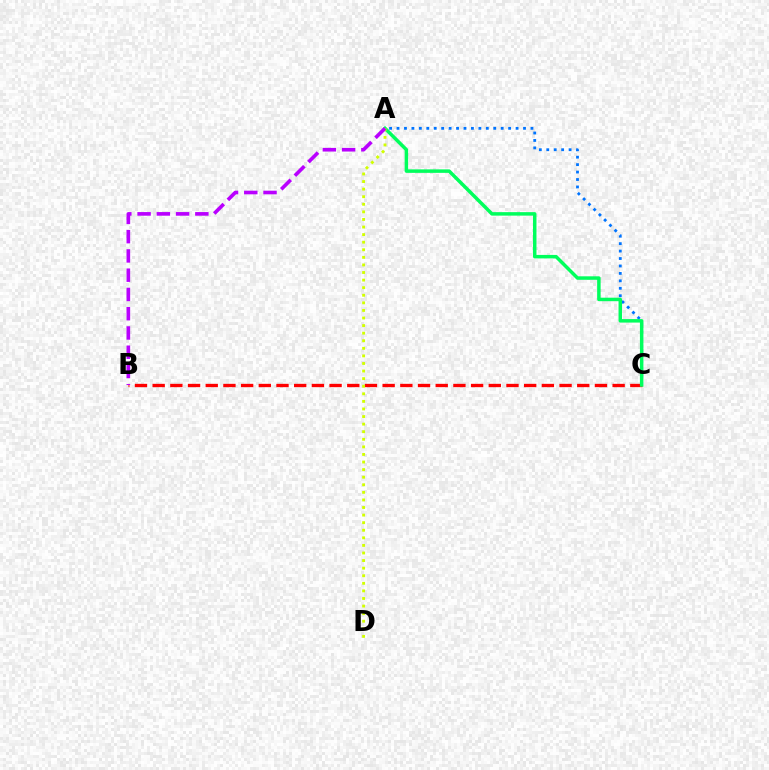{('B', 'C'): [{'color': '#ff0000', 'line_style': 'dashed', 'thickness': 2.4}], ('A', 'C'): [{'color': '#0074ff', 'line_style': 'dotted', 'thickness': 2.02}, {'color': '#00ff5c', 'line_style': 'solid', 'thickness': 2.51}], ('A', 'D'): [{'color': '#d1ff00', 'line_style': 'dotted', 'thickness': 2.06}], ('A', 'B'): [{'color': '#b900ff', 'line_style': 'dashed', 'thickness': 2.62}]}